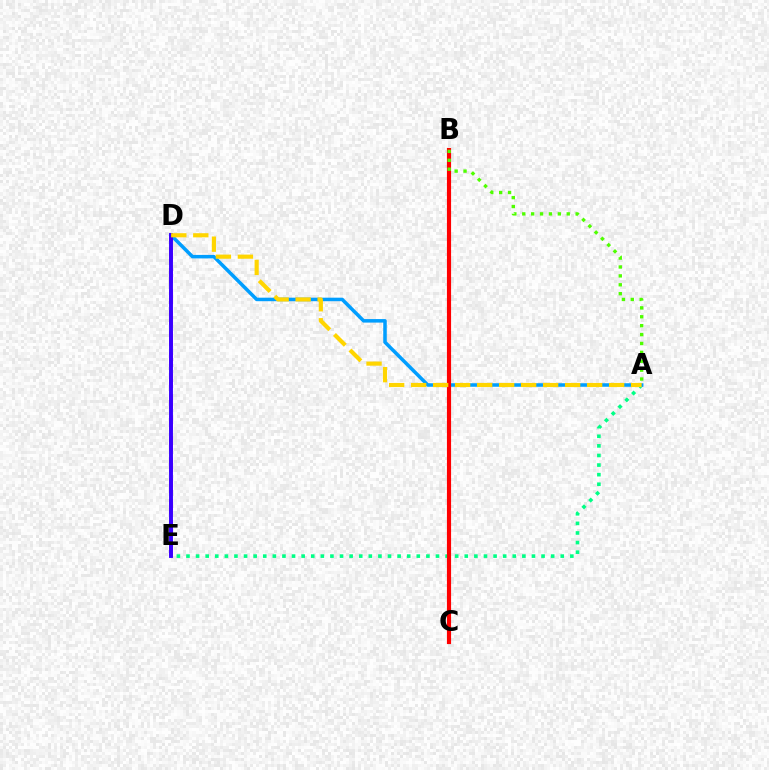{('A', 'E'): [{'color': '#00ff86', 'line_style': 'dotted', 'thickness': 2.61}], ('A', 'D'): [{'color': '#009eff', 'line_style': 'solid', 'thickness': 2.53}, {'color': '#ffd500', 'line_style': 'dashed', 'thickness': 2.99}], ('B', 'C'): [{'color': '#ff0000', 'line_style': 'solid', 'thickness': 2.99}], ('D', 'E'): [{'color': '#ff00ed', 'line_style': 'dashed', 'thickness': 2.85}, {'color': '#3700ff', 'line_style': 'solid', 'thickness': 2.81}], ('A', 'B'): [{'color': '#4fff00', 'line_style': 'dotted', 'thickness': 2.42}]}